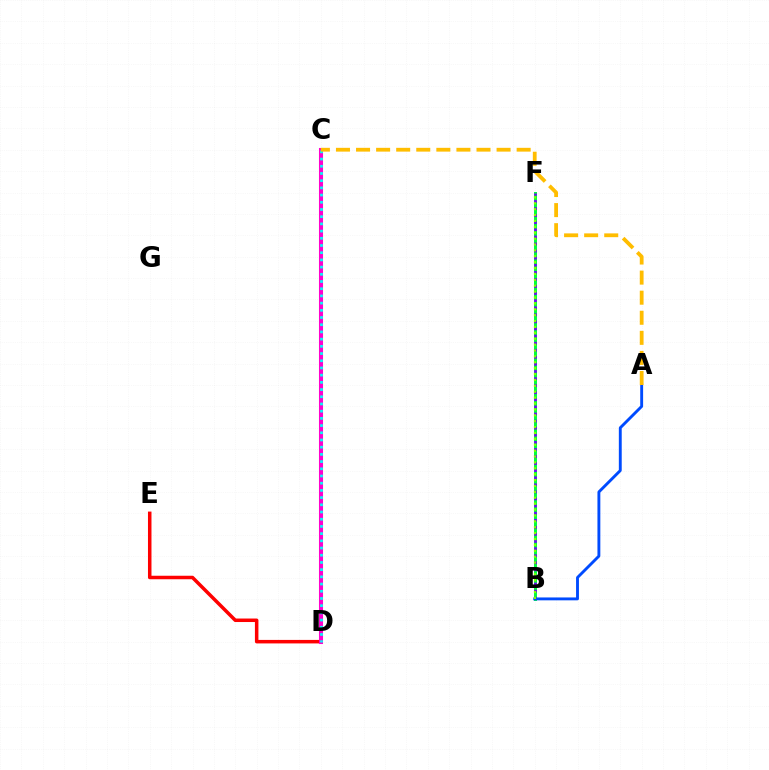{('B', 'F'): [{'color': '#00ff39', 'line_style': 'solid', 'thickness': 2.14}, {'color': '#7200ff', 'line_style': 'dotted', 'thickness': 1.92}, {'color': '#84ff00', 'line_style': 'dotted', 'thickness': 1.6}], ('A', 'B'): [{'color': '#004bff', 'line_style': 'solid', 'thickness': 2.08}], ('D', 'E'): [{'color': '#ff0000', 'line_style': 'solid', 'thickness': 2.53}], ('C', 'D'): [{'color': '#ff00cf', 'line_style': 'solid', 'thickness': 2.93}, {'color': '#00fff6', 'line_style': 'dotted', 'thickness': 1.96}], ('A', 'C'): [{'color': '#ffbd00', 'line_style': 'dashed', 'thickness': 2.73}]}